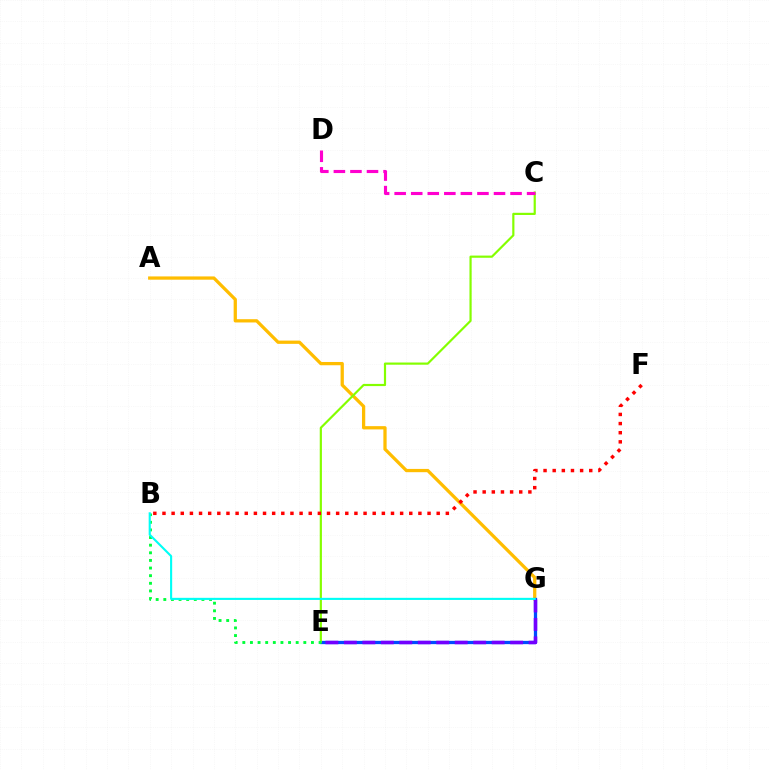{('A', 'G'): [{'color': '#ffbd00', 'line_style': 'solid', 'thickness': 2.35}], ('E', 'G'): [{'color': '#004bff', 'line_style': 'solid', 'thickness': 2.35}, {'color': '#7200ff', 'line_style': 'dashed', 'thickness': 2.51}], ('C', 'E'): [{'color': '#84ff00', 'line_style': 'solid', 'thickness': 1.57}], ('B', 'E'): [{'color': '#00ff39', 'line_style': 'dotted', 'thickness': 2.07}], ('C', 'D'): [{'color': '#ff00cf', 'line_style': 'dashed', 'thickness': 2.25}], ('B', 'F'): [{'color': '#ff0000', 'line_style': 'dotted', 'thickness': 2.48}], ('B', 'G'): [{'color': '#00fff6', 'line_style': 'solid', 'thickness': 1.52}]}